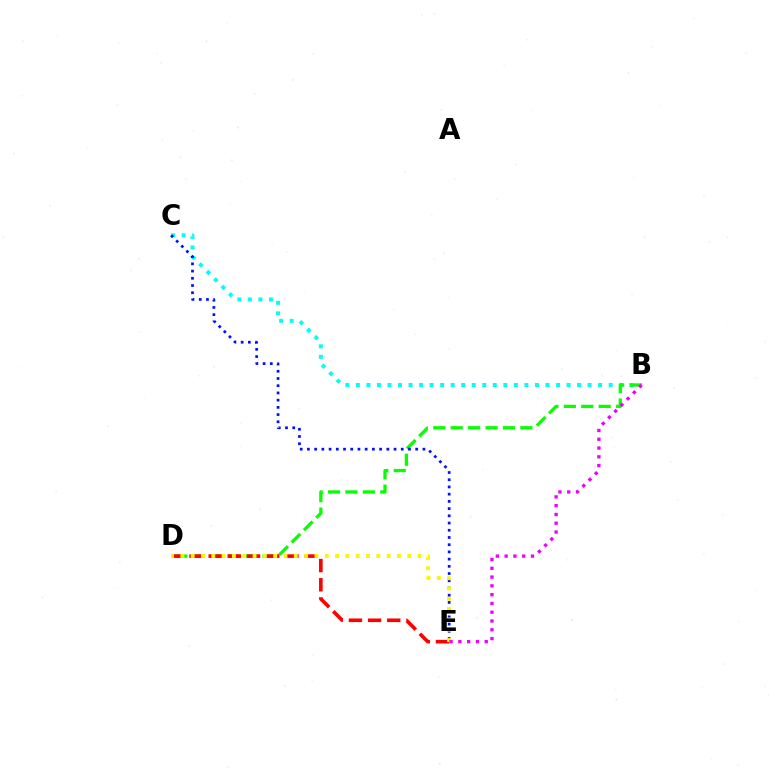{('B', 'C'): [{'color': '#00fff6', 'line_style': 'dotted', 'thickness': 2.86}], ('B', 'D'): [{'color': '#08ff00', 'line_style': 'dashed', 'thickness': 2.37}], ('C', 'E'): [{'color': '#0010ff', 'line_style': 'dotted', 'thickness': 1.96}], ('D', 'E'): [{'color': '#ff0000', 'line_style': 'dashed', 'thickness': 2.61}, {'color': '#fcf500', 'line_style': 'dotted', 'thickness': 2.8}], ('B', 'E'): [{'color': '#ee00ff', 'line_style': 'dotted', 'thickness': 2.39}]}